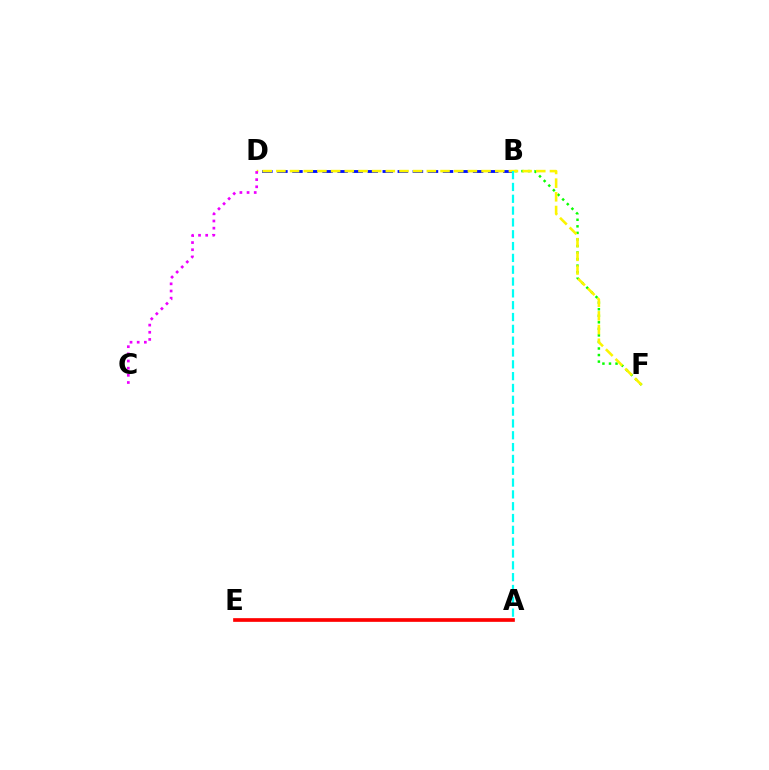{('B', 'D'): [{'color': '#0010ff', 'line_style': 'dashed', 'thickness': 2.05}], ('B', 'F'): [{'color': '#08ff00', 'line_style': 'dotted', 'thickness': 1.78}], ('D', 'F'): [{'color': '#fcf500', 'line_style': 'dashed', 'thickness': 1.86}], ('A', 'E'): [{'color': '#ff0000', 'line_style': 'solid', 'thickness': 2.65}], ('A', 'B'): [{'color': '#00fff6', 'line_style': 'dashed', 'thickness': 1.61}], ('C', 'D'): [{'color': '#ee00ff', 'line_style': 'dotted', 'thickness': 1.95}]}